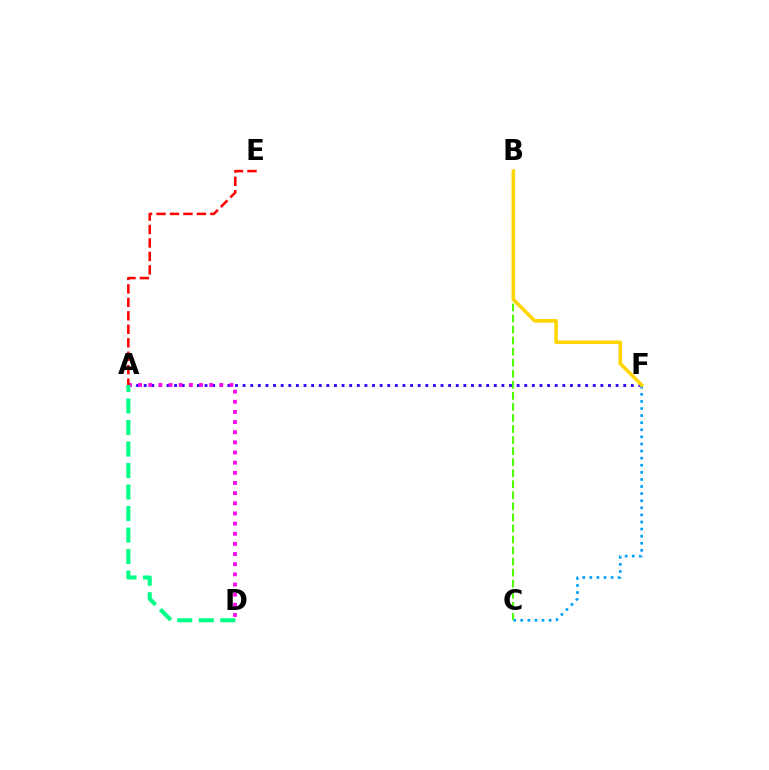{('A', 'F'): [{'color': '#3700ff', 'line_style': 'dotted', 'thickness': 2.07}], ('C', 'F'): [{'color': '#009eff', 'line_style': 'dotted', 'thickness': 1.93}], ('A', 'D'): [{'color': '#ff00ed', 'line_style': 'dotted', 'thickness': 2.76}, {'color': '#00ff86', 'line_style': 'dashed', 'thickness': 2.92}], ('A', 'E'): [{'color': '#ff0000', 'line_style': 'dashed', 'thickness': 1.83}], ('B', 'C'): [{'color': '#4fff00', 'line_style': 'dashed', 'thickness': 1.5}], ('B', 'F'): [{'color': '#ffd500', 'line_style': 'solid', 'thickness': 2.55}]}